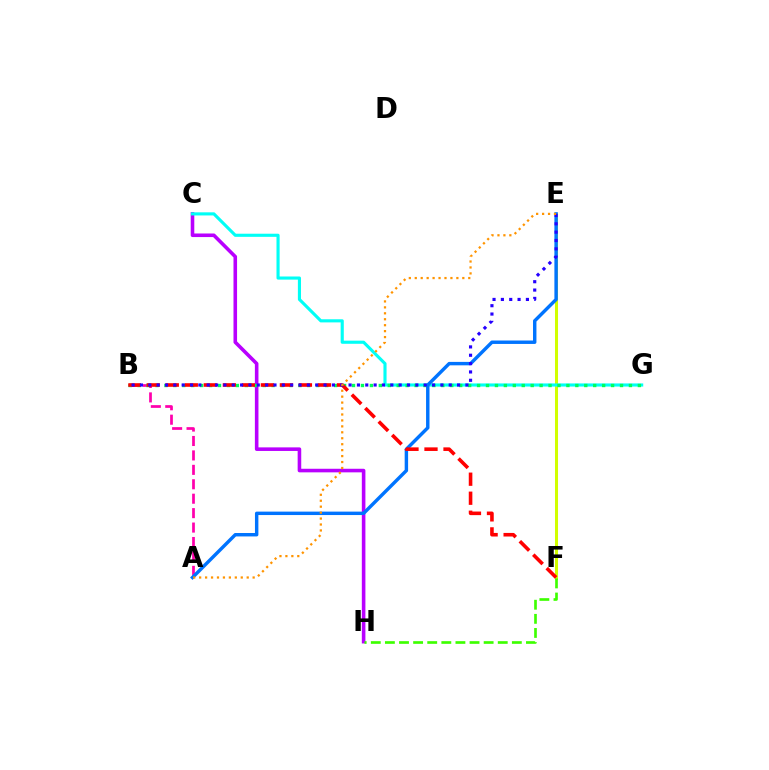{('E', 'F'): [{'color': '#d1ff00', 'line_style': 'solid', 'thickness': 2.18}], ('C', 'H'): [{'color': '#b900ff', 'line_style': 'solid', 'thickness': 2.58}], ('A', 'B'): [{'color': '#ff00ac', 'line_style': 'dashed', 'thickness': 1.96}], ('C', 'G'): [{'color': '#00fff6', 'line_style': 'solid', 'thickness': 2.25}], ('F', 'H'): [{'color': '#3dff00', 'line_style': 'dashed', 'thickness': 1.92}], ('B', 'G'): [{'color': '#00ff5c', 'line_style': 'dotted', 'thickness': 2.43}], ('A', 'E'): [{'color': '#0074ff', 'line_style': 'solid', 'thickness': 2.47}, {'color': '#ff9400', 'line_style': 'dotted', 'thickness': 1.62}], ('B', 'F'): [{'color': '#ff0000', 'line_style': 'dashed', 'thickness': 2.58}], ('B', 'E'): [{'color': '#2500ff', 'line_style': 'dotted', 'thickness': 2.27}]}